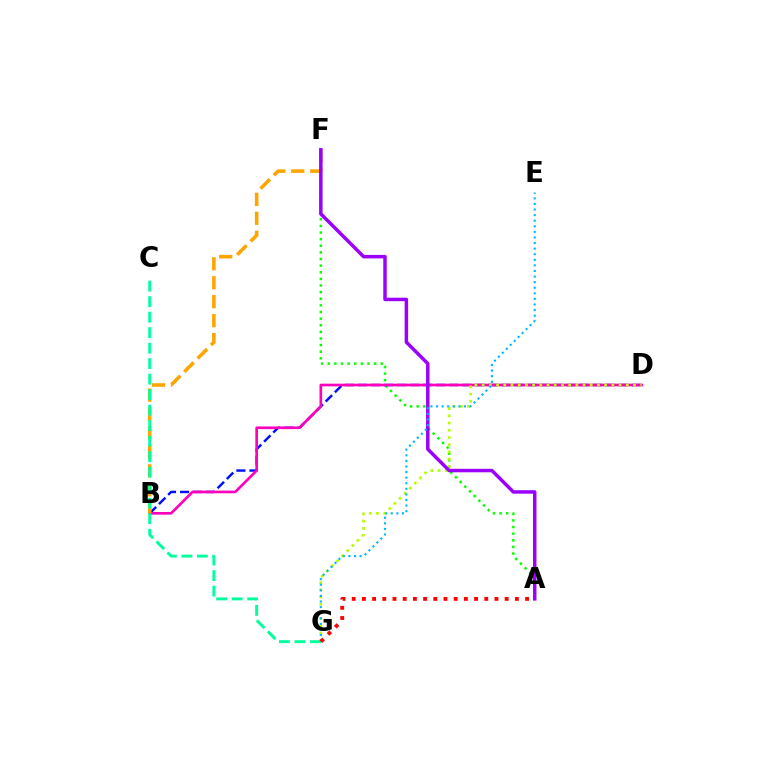{('A', 'F'): [{'color': '#08ff00', 'line_style': 'dotted', 'thickness': 1.8}, {'color': '#9b00ff', 'line_style': 'solid', 'thickness': 2.5}], ('B', 'D'): [{'color': '#0010ff', 'line_style': 'dashed', 'thickness': 1.77}, {'color': '#ff00bd', 'line_style': 'solid', 'thickness': 1.92}], ('B', 'F'): [{'color': '#ffa500', 'line_style': 'dashed', 'thickness': 2.57}], ('D', 'G'): [{'color': '#b3ff00', 'line_style': 'dotted', 'thickness': 1.96}], ('E', 'G'): [{'color': '#00b5ff', 'line_style': 'dotted', 'thickness': 1.52}], ('C', 'G'): [{'color': '#00ff9d', 'line_style': 'dashed', 'thickness': 2.11}], ('A', 'G'): [{'color': '#ff0000', 'line_style': 'dotted', 'thickness': 2.77}]}